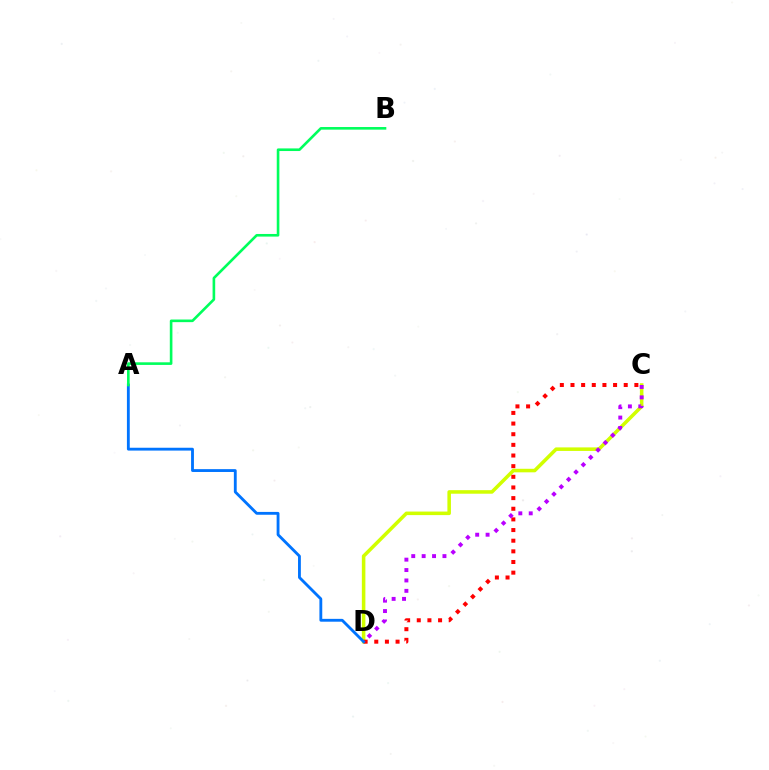{('C', 'D'): [{'color': '#d1ff00', 'line_style': 'solid', 'thickness': 2.55}, {'color': '#ff0000', 'line_style': 'dotted', 'thickness': 2.89}, {'color': '#b900ff', 'line_style': 'dotted', 'thickness': 2.83}], ('A', 'D'): [{'color': '#0074ff', 'line_style': 'solid', 'thickness': 2.05}], ('A', 'B'): [{'color': '#00ff5c', 'line_style': 'solid', 'thickness': 1.89}]}